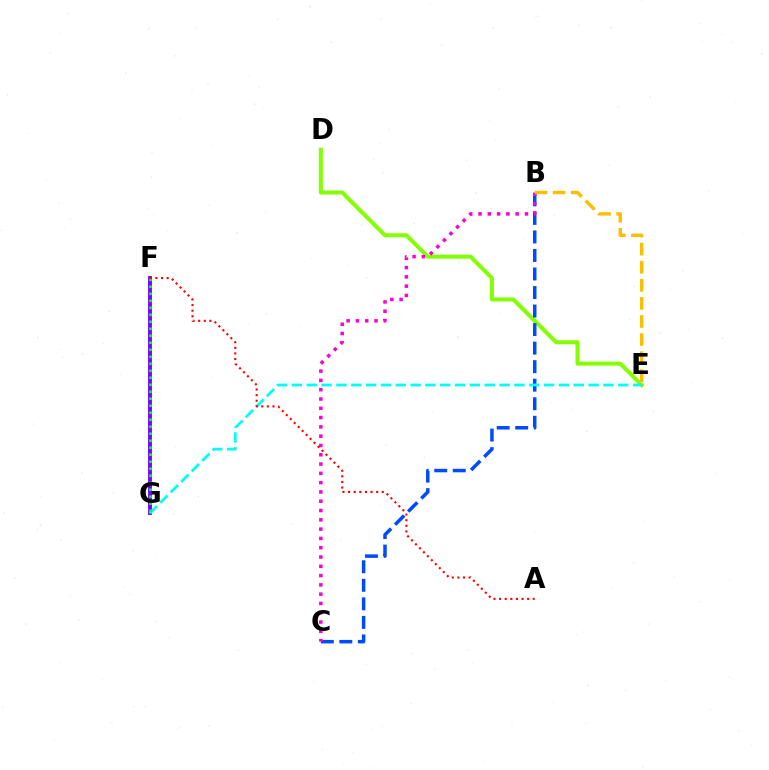{('D', 'E'): [{'color': '#84ff00', 'line_style': 'solid', 'thickness': 2.89}], ('F', 'G'): [{'color': '#7200ff', 'line_style': 'solid', 'thickness': 2.77}, {'color': '#00ff39', 'line_style': 'dotted', 'thickness': 1.9}], ('B', 'C'): [{'color': '#004bff', 'line_style': 'dashed', 'thickness': 2.52}, {'color': '#ff00cf', 'line_style': 'dotted', 'thickness': 2.53}], ('E', 'G'): [{'color': '#00fff6', 'line_style': 'dashed', 'thickness': 2.02}], ('A', 'F'): [{'color': '#ff0000', 'line_style': 'dotted', 'thickness': 1.53}], ('B', 'E'): [{'color': '#ffbd00', 'line_style': 'dashed', 'thickness': 2.46}]}